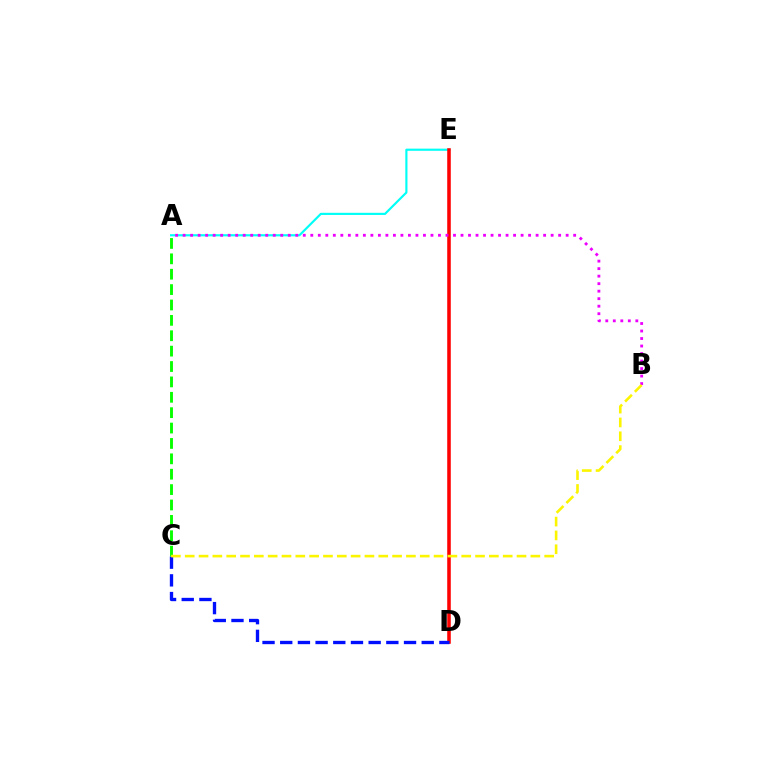{('A', 'E'): [{'color': '#00fff6', 'line_style': 'solid', 'thickness': 1.55}], ('D', 'E'): [{'color': '#ff0000', 'line_style': 'solid', 'thickness': 2.56}], ('C', 'D'): [{'color': '#0010ff', 'line_style': 'dashed', 'thickness': 2.4}], ('A', 'C'): [{'color': '#08ff00', 'line_style': 'dashed', 'thickness': 2.09}], ('A', 'B'): [{'color': '#ee00ff', 'line_style': 'dotted', 'thickness': 2.04}], ('B', 'C'): [{'color': '#fcf500', 'line_style': 'dashed', 'thickness': 1.88}]}